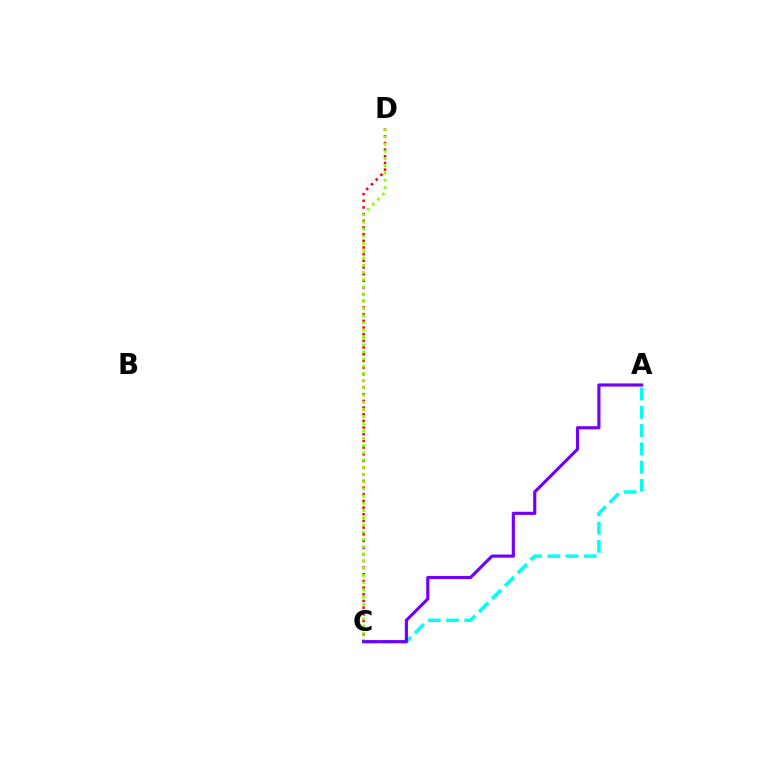{('C', 'D'): [{'color': '#ff0000', 'line_style': 'dotted', 'thickness': 1.81}, {'color': '#84ff00', 'line_style': 'dotted', 'thickness': 1.96}], ('A', 'C'): [{'color': '#00fff6', 'line_style': 'dashed', 'thickness': 2.48}, {'color': '#7200ff', 'line_style': 'solid', 'thickness': 2.27}]}